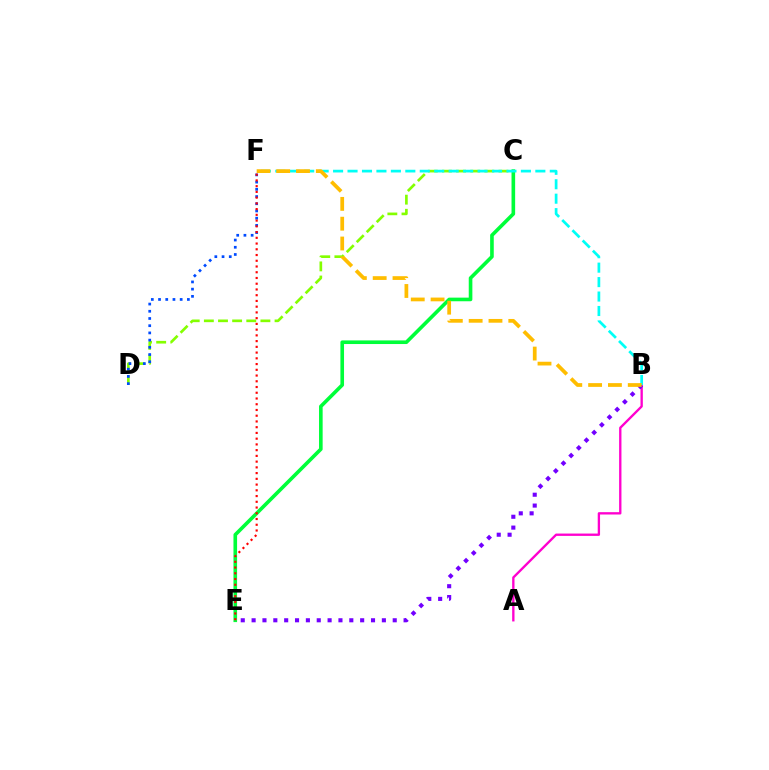{('C', 'D'): [{'color': '#84ff00', 'line_style': 'dashed', 'thickness': 1.92}], ('A', 'B'): [{'color': '#ff00cf', 'line_style': 'solid', 'thickness': 1.68}], ('C', 'E'): [{'color': '#00ff39', 'line_style': 'solid', 'thickness': 2.61}], ('B', 'E'): [{'color': '#7200ff', 'line_style': 'dotted', 'thickness': 2.95}], ('D', 'F'): [{'color': '#004bff', 'line_style': 'dotted', 'thickness': 1.96}], ('B', 'F'): [{'color': '#00fff6', 'line_style': 'dashed', 'thickness': 1.96}, {'color': '#ffbd00', 'line_style': 'dashed', 'thickness': 2.69}], ('E', 'F'): [{'color': '#ff0000', 'line_style': 'dotted', 'thickness': 1.56}]}